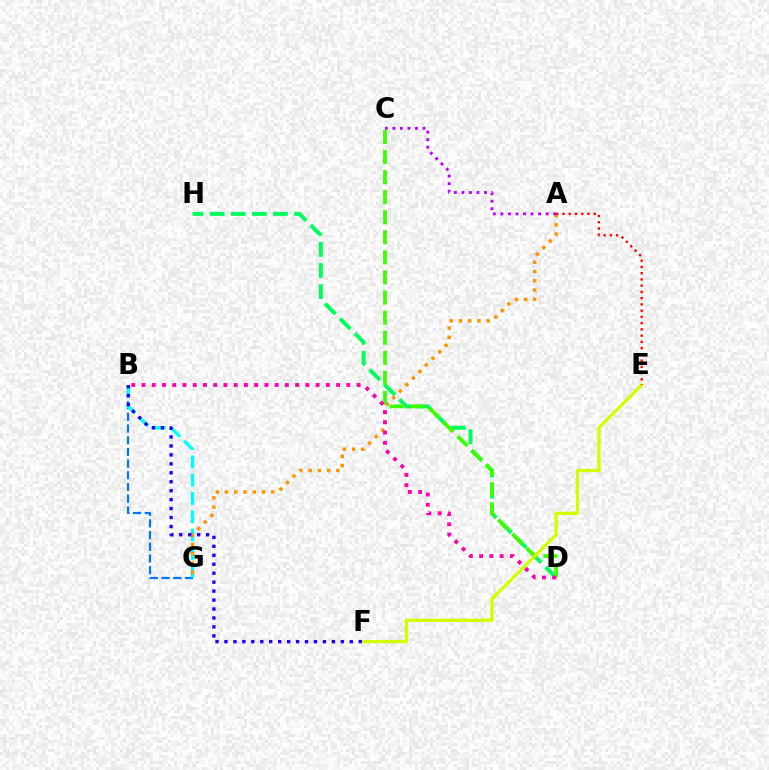{('B', 'G'): [{'color': '#0074ff', 'line_style': 'dashed', 'thickness': 1.59}, {'color': '#00fff6', 'line_style': 'dashed', 'thickness': 2.48}], ('D', 'H'): [{'color': '#00ff5c', 'line_style': 'dashed', 'thickness': 2.87}], ('A', 'G'): [{'color': '#ff9400', 'line_style': 'dotted', 'thickness': 2.51}], ('B', 'F'): [{'color': '#2500ff', 'line_style': 'dotted', 'thickness': 2.43}], ('C', 'D'): [{'color': '#3dff00', 'line_style': 'dashed', 'thickness': 2.73}], ('B', 'D'): [{'color': '#ff00ac', 'line_style': 'dotted', 'thickness': 2.78}], ('E', 'F'): [{'color': '#d1ff00', 'line_style': 'solid', 'thickness': 2.37}], ('A', 'E'): [{'color': '#ff0000', 'line_style': 'dotted', 'thickness': 1.7}], ('A', 'C'): [{'color': '#b900ff', 'line_style': 'dotted', 'thickness': 2.05}]}